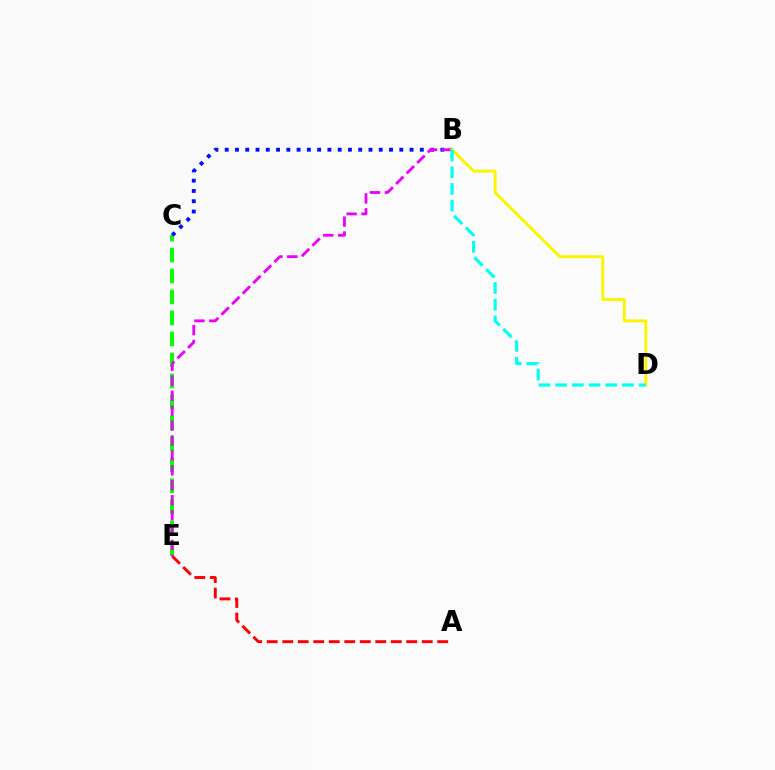{('C', 'E'): [{'color': '#08ff00', 'line_style': 'dashed', 'thickness': 2.85}], ('A', 'E'): [{'color': '#ff0000', 'line_style': 'dashed', 'thickness': 2.11}], ('B', 'C'): [{'color': '#0010ff', 'line_style': 'dotted', 'thickness': 2.79}], ('B', 'E'): [{'color': '#ee00ff', 'line_style': 'dashed', 'thickness': 2.03}], ('B', 'D'): [{'color': '#fcf500', 'line_style': 'solid', 'thickness': 2.1}, {'color': '#00fff6', 'line_style': 'dashed', 'thickness': 2.27}]}